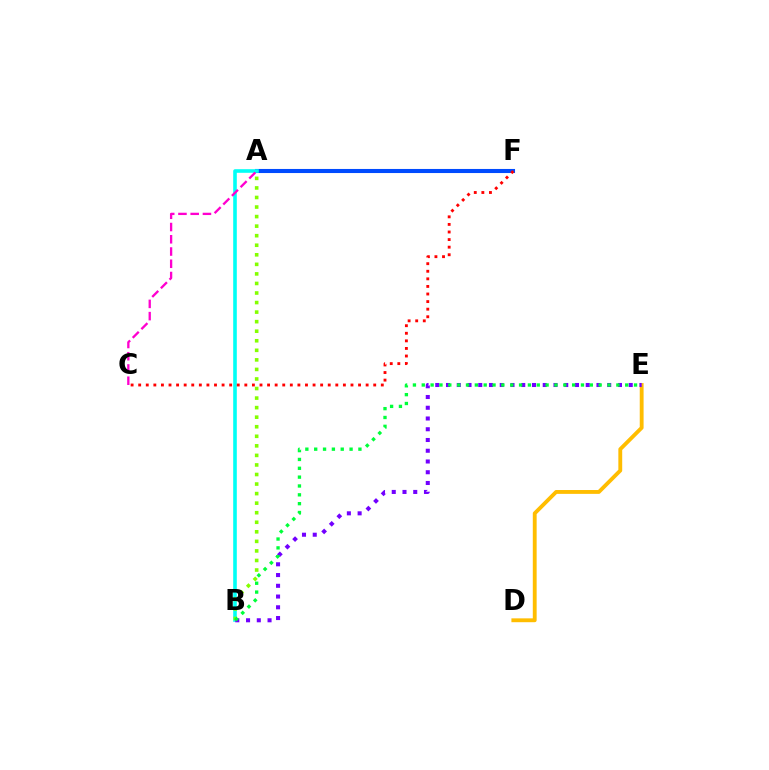{('A', 'F'): [{'color': '#004bff', 'line_style': 'solid', 'thickness': 2.94}], ('A', 'B'): [{'color': '#00fff6', 'line_style': 'solid', 'thickness': 2.59}, {'color': '#84ff00', 'line_style': 'dotted', 'thickness': 2.6}], ('D', 'E'): [{'color': '#ffbd00', 'line_style': 'solid', 'thickness': 2.77}], ('C', 'F'): [{'color': '#ff0000', 'line_style': 'dotted', 'thickness': 2.06}], ('B', 'E'): [{'color': '#7200ff', 'line_style': 'dotted', 'thickness': 2.92}, {'color': '#00ff39', 'line_style': 'dotted', 'thickness': 2.4}], ('A', 'C'): [{'color': '#ff00cf', 'line_style': 'dashed', 'thickness': 1.66}]}